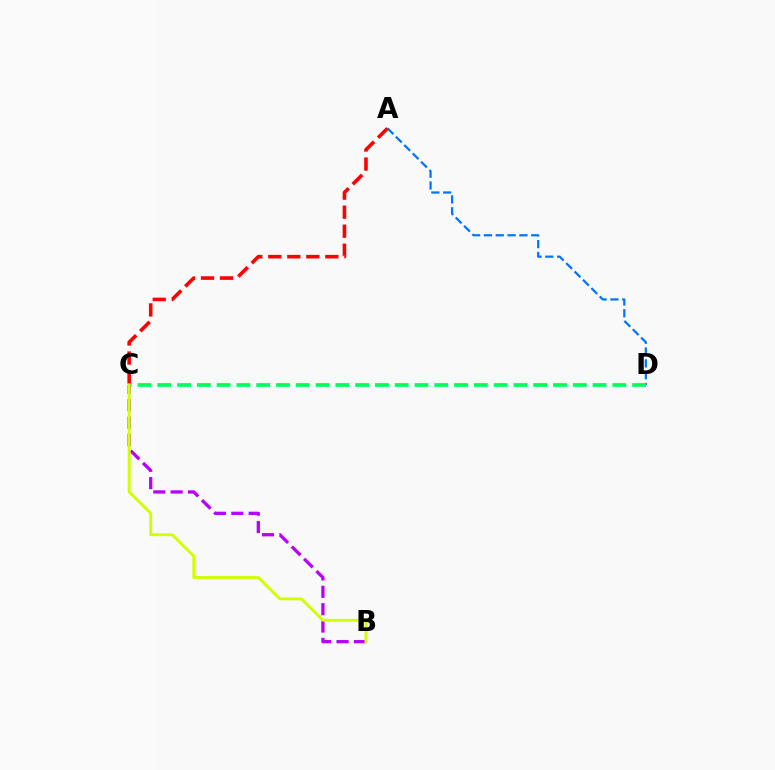{('A', 'D'): [{'color': '#0074ff', 'line_style': 'dashed', 'thickness': 1.61}], ('C', 'D'): [{'color': '#00ff5c', 'line_style': 'dashed', 'thickness': 2.69}], ('A', 'C'): [{'color': '#ff0000', 'line_style': 'dashed', 'thickness': 2.58}], ('B', 'C'): [{'color': '#b900ff', 'line_style': 'dashed', 'thickness': 2.36}, {'color': '#d1ff00', 'line_style': 'solid', 'thickness': 2.08}]}